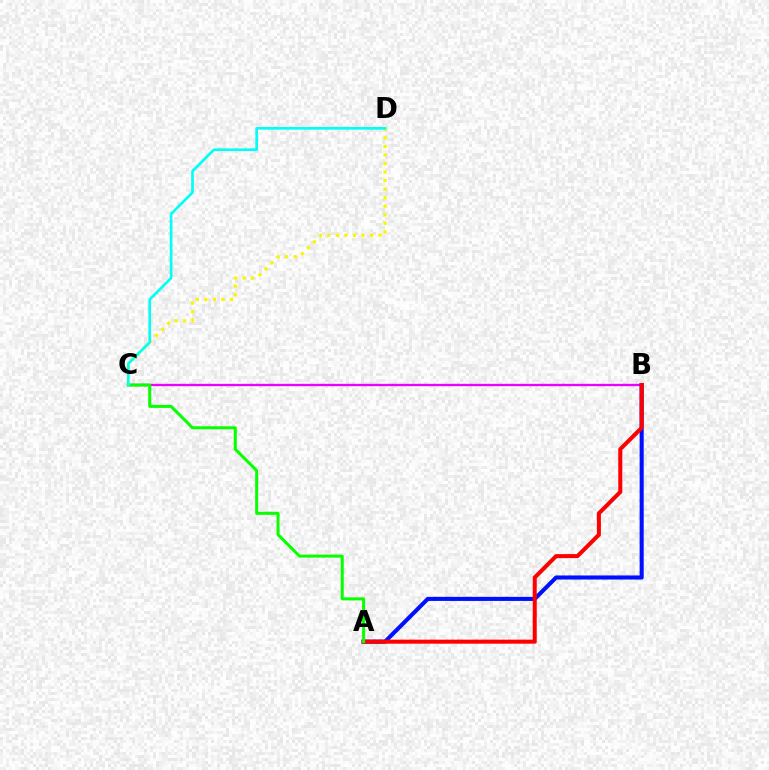{('B', 'C'): [{'color': '#ee00ff', 'line_style': 'solid', 'thickness': 1.67}], ('A', 'B'): [{'color': '#0010ff', 'line_style': 'solid', 'thickness': 2.94}, {'color': '#ff0000', 'line_style': 'solid', 'thickness': 2.9}], ('A', 'C'): [{'color': '#08ff00', 'line_style': 'solid', 'thickness': 2.17}], ('C', 'D'): [{'color': '#fcf500', 'line_style': 'dotted', 'thickness': 2.32}, {'color': '#00fff6', 'line_style': 'solid', 'thickness': 1.92}]}